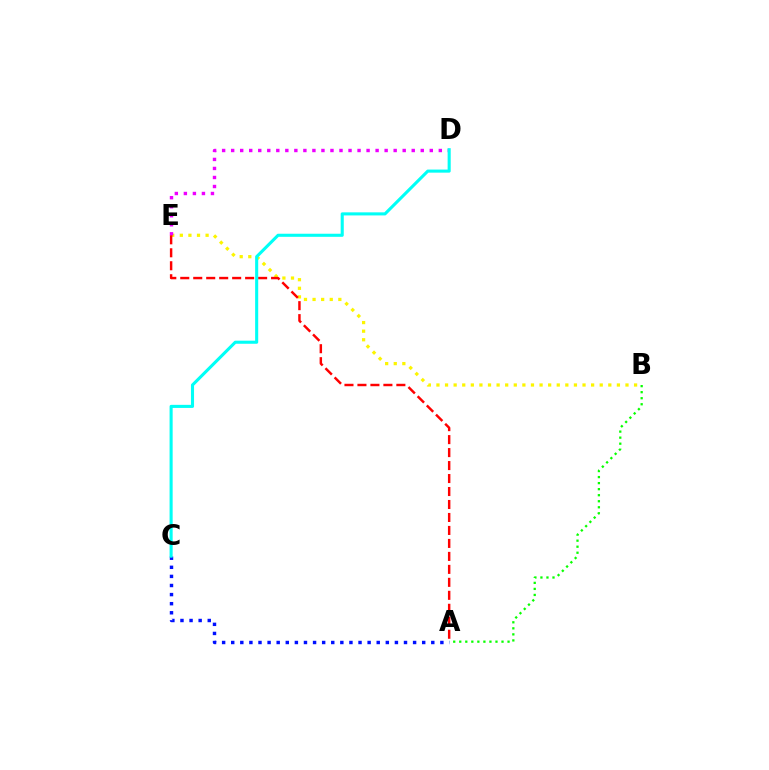{('B', 'E'): [{'color': '#fcf500', 'line_style': 'dotted', 'thickness': 2.33}], ('A', 'B'): [{'color': '#08ff00', 'line_style': 'dotted', 'thickness': 1.64}], ('A', 'C'): [{'color': '#0010ff', 'line_style': 'dotted', 'thickness': 2.47}], ('D', 'E'): [{'color': '#ee00ff', 'line_style': 'dotted', 'thickness': 2.45}], ('A', 'E'): [{'color': '#ff0000', 'line_style': 'dashed', 'thickness': 1.76}], ('C', 'D'): [{'color': '#00fff6', 'line_style': 'solid', 'thickness': 2.22}]}